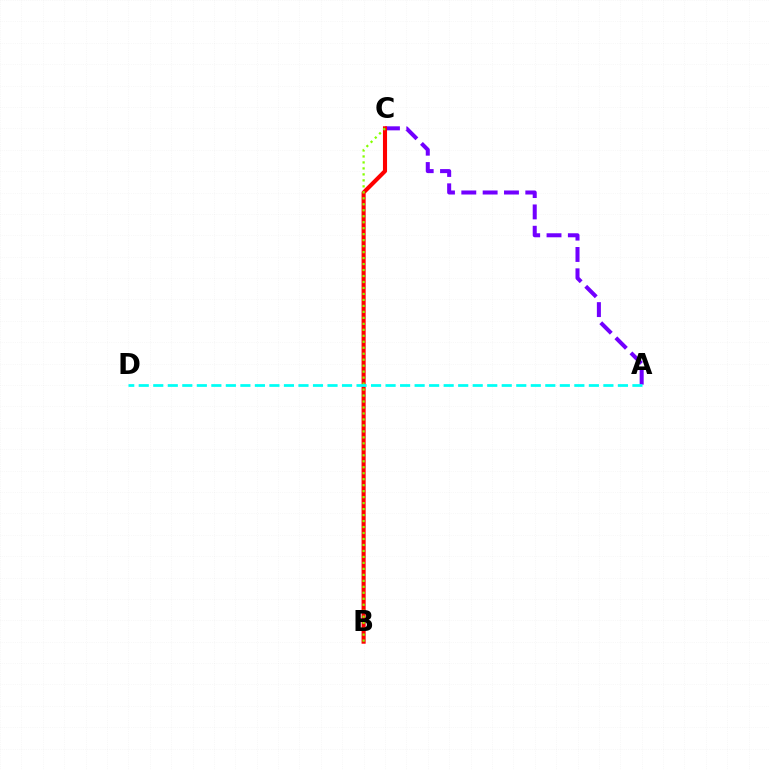{('A', 'C'): [{'color': '#7200ff', 'line_style': 'dashed', 'thickness': 2.9}], ('B', 'C'): [{'color': '#ff0000', 'line_style': 'solid', 'thickness': 2.94}, {'color': '#84ff00', 'line_style': 'dotted', 'thickness': 1.62}], ('A', 'D'): [{'color': '#00fff6', 'line_style': 'dashed', 'thickness': 1.97}]}